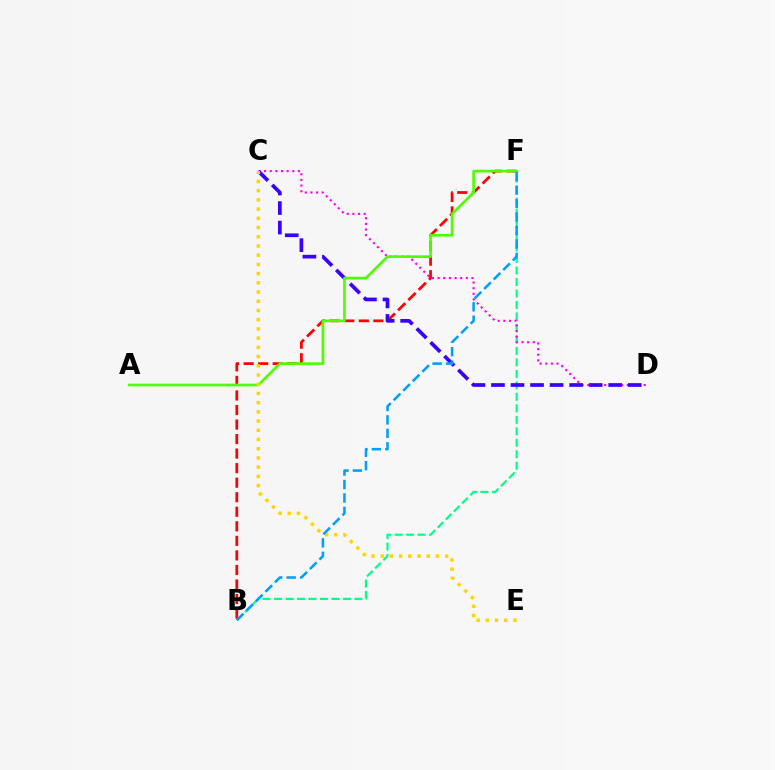{('B', 'F'): [{'color': '#00ff86', 'line_style': 'dashed', 'thickness': 1.56}, {'color': '#ff0000', 'line_style': 'dashed', 'thickness': 1.98}, {'color': '#009eff', 'line_style': 'dashed', 'thickness': 1.83}], ('C', 'D'): [{'color': '#ff00ed', 'line_style': 'dotted', 'thickness': 1.53}, {'color': '#3700ff', 'line_style': 'dashed', 'thickness': 2.65}], ('A', 'F'): [{'color': '#4fff00', 'line_style': 'solid', 'thickness': 1.93}], ('C', 'E'): [{'color': '#ffd500', 'line_style': 'dotted', 'thickness': 2.5}]}